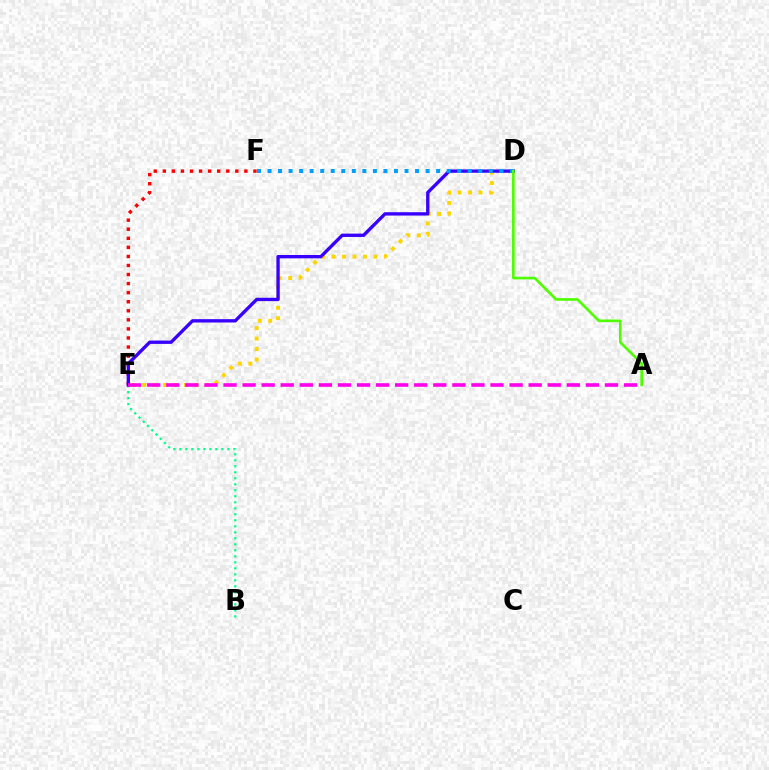{('B', 'E'): [{'color': '#00ff86', 'line_style': 'dotted', 'thickness': 1.63}], ('D', 'E'): [{'color': '#ffd500', 'line_style': 'dotted', 'thickness': 2.84}, {'color': '#3700ff', 'line_style': 'solid', 'thickness': 2.41}], ('E', 'F'): [{'color': '#ff0000', 'line_style': 'dotted', 'thickness': 2.46}], ('D', 'F'): [{'color': '#009eff', 'line_style': 'dotted', 'thickness': 2.86}], ('A', 'D'): [{'color': '#4fff00', 'line_style': 'solid', 'thickness': 1.9}], ('A', 'E'): [{'color': '#ff00ed', 'line_style': 'dashed', 'thickness': 2.59}]}